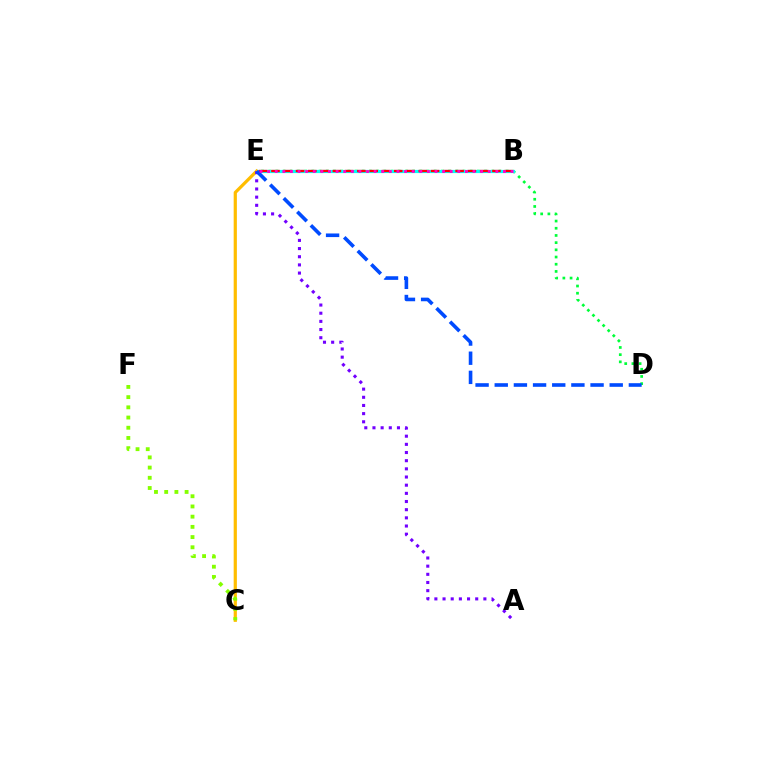{('D', 'E'): [{'color': '#00ff39', 'line_style': 'dotted', 'thickness': 1.96}, {'color': '#004bff', 'line_style': 'dashed', 'thickness': 2.6}], ('B', 'E'): [{'color': '#00fff6', 'line_style': 'solid', 'thickness': 2.29}, {'color': '#ff0000', 'line_style': 'dashed', 'thickness': 1.67}, {'color': '#ff00cf', 'line_style': 'dotted', 'thickness': 2.07}], ('C', 'E'): [{'color': '#ffbd00', 'line_style': 'solid', 'thickness': 2.31}], ('C', 'F'): [{'color': '#84ff00', 'line_style': 'dotted', 'thickness': 2.77}], ('A', 'E'): [{'color': '#7200ff', 'line_style': 'dotted', 'thickness': 2.22}]}